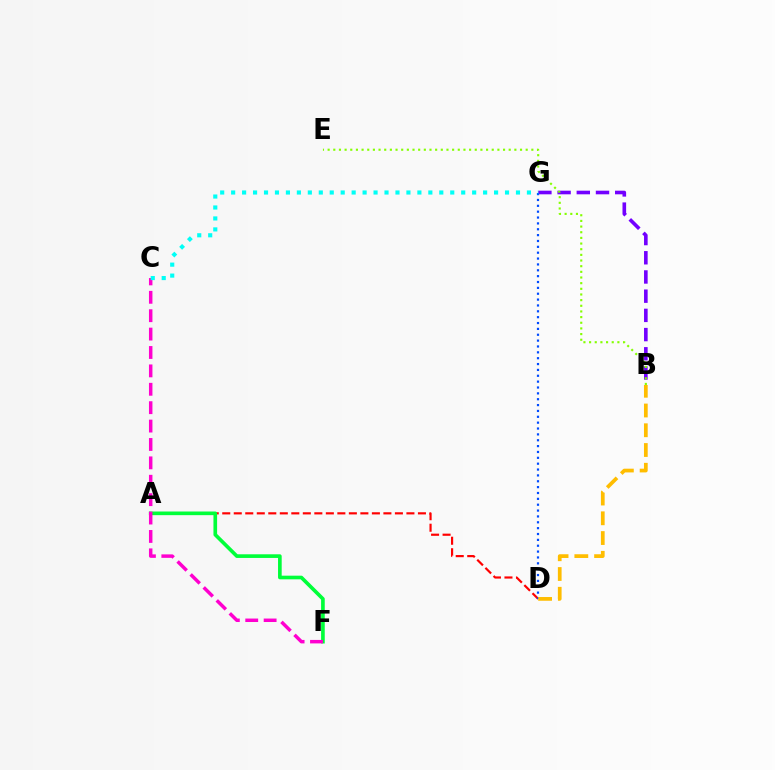{('A', 'D'): [{'color': '#ff0000', 'line_style': 'dashed', 'thickness': 1.56}], ('B', 'G'): [{'color': '#7200ff', 'line_style': 'dashed', 'thickness': 2.61}], ('D', 'G'): [{'color': '#004bff', 'line_style': 'dotted', 'thickness': 1.59}], ('A', 'F'): [{'color': '#00ff39', 'line_style': 'solid', 'thickness': 2.63}], ('C', 'F'): [{'color': '#ff00cf', 'line_style': 'dashed', 'thickness': 2.5}], ('C', 'G'): [{'color': '#00fff6', 'line_style': 'dotted', 'thickness': 2.98}], ('B', 'E'): [{'color': '#84ff00', 'line_style': 'dotted', 'thickness': 1.54}], ('B', 'D'): [{'color': '#ffbd00', 'line_style': 'dashed', 'thickness': 2.68}]}